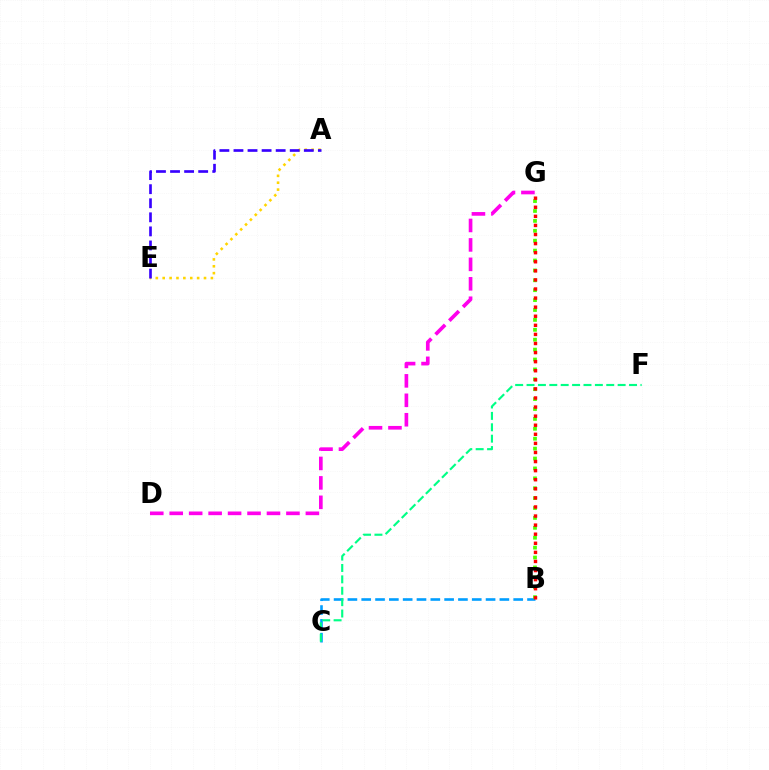{('D', 'G'): [{'color': '#ff00ed', 'line_style': 'dashed', 'thickness': 2.64}], ('A', 'E'): [{'color': '#ffd500', 'line_style': 'dotted', 'thickness': 1.87}, {'color': '#3700ff', 'line_style': 'dashed', 'thickness': 1.91}], ('B', 'C'): [{'color': '#009eff', 'line_style': 'dashed', 'thickness': 1.88}], ('C', 'F'): [{'color': '#00ff86', 'line_style': 'dashed', 'thickness': 1.55}], ('B', 'G'): [{'color': '#4fff00', 'line_style': 'dotted', 'thickness': 2.69}, {'color': '#ff0000', 'line_style': 'dotted', 'thickness': 2.47}]}